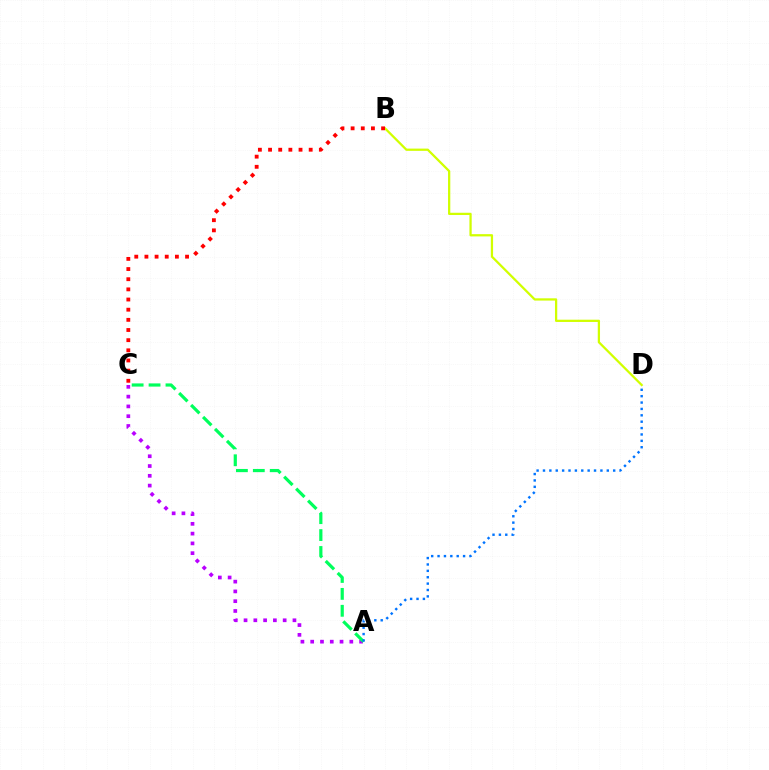{('A', 'C'): [{'color': '#b900ff', 'line_style': 'dotted', 'thickness': 2.66}, {'color': '#00ff5c', 'line_style': 'dashed', 'thickness': 2.3}], ('A', 'D'): [{'color': '#0074ff', 'line_style': 'dotted', 'thickness': 1.73}], ('B', 'D'): [{'color': '#d1ff00', 'line_style': 'solid', 'thickness': 1.63}], ('B', 'C'): [{'color': '#ff0000', 'line_style': 'dotted', 'thickness': 2.76}]}